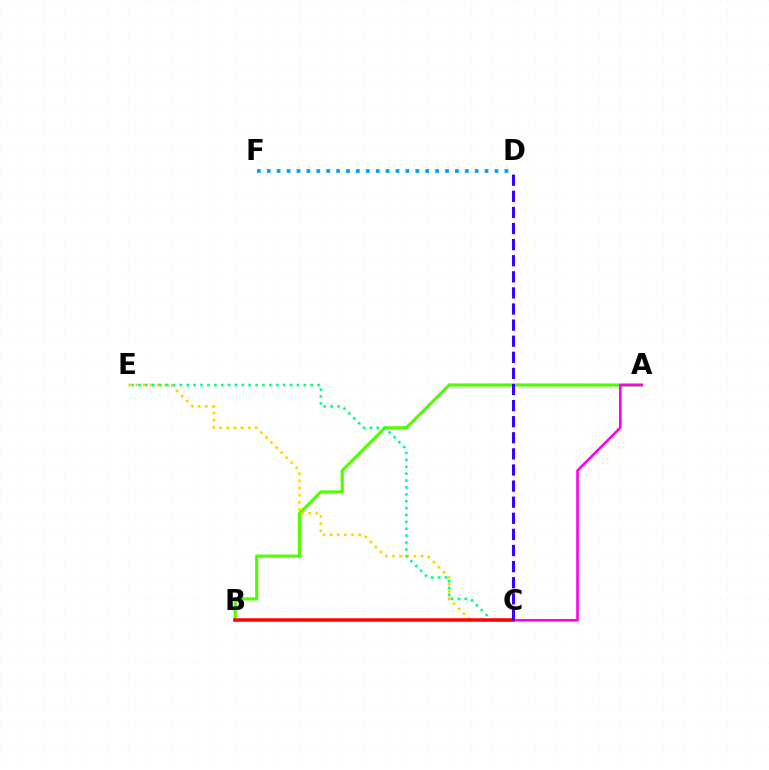{('A', 'B'): [{'color': '#4fff00', 'line_style': 'solid', 'thickness': 2.26}], ('A', 'C'): [{'color': '#ff00ed', 'line_style': 'solid', 'thickness': 1.86}], ('C', 'E'): [{'color': '#ffd500', 'line_style': 'dotted', 'thickness': 1.94}, {'color': '#00ff86', 'line_style': 'dotted', 'thickness': 1.87}], ('B', 'C'): [{'color': '#ff0000', 'line_style': 'solid', 'thickness': 2.53}], ('C', 'D'): [{'color': '#3700ff', 'line_style': 'dashed', 'thickness': 2.19}], ('D', 'F'): [{'color': '#009eff', 'line_style': 'dotted', 'thickness': 2.69}]}